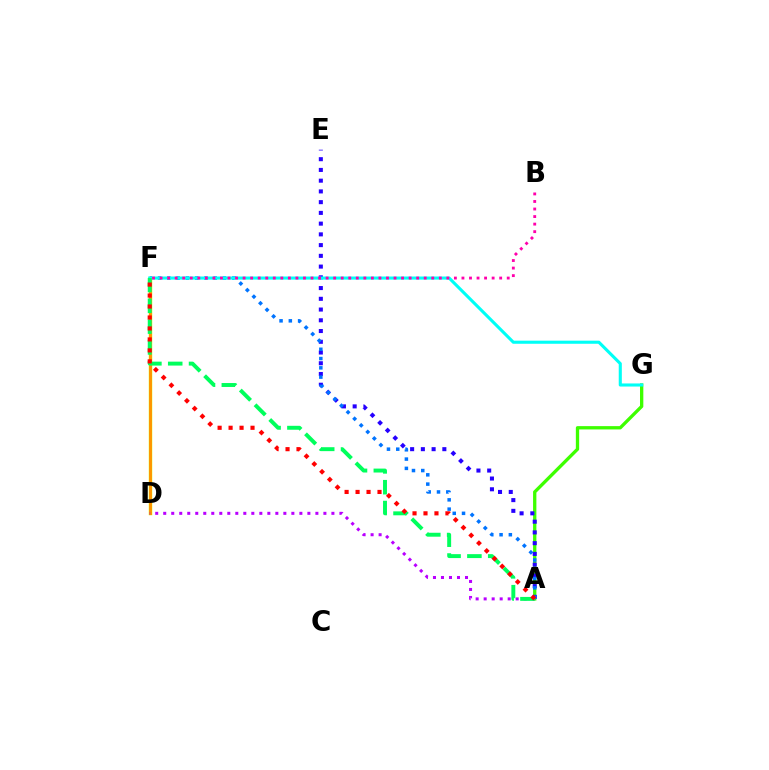{('D', 'F'): [{'color': '#d1ff00', 'line_style': 'solid', 'thickness': 2.49}, {'color': '#ff9400', 'line_style': 'solid', 'thickness': 2.06}], ('A', 'G'): [{'color': '#3dff00', 'line_style': 'solid', 'thickness': 2.39}], ('A', 'E'): [{'color': '#2500ff', 'line_style': 'dotted', 'thickness': 2.92}], ('A', 'F'): [{'color': '#0074ff', 'line_style': 'dotted', 'thickness': 2.52}, {'color': '#00ff5c', 'line_style': 'dashed', 'thickness': 2.83}, {'color': '#ff0000', 'line_style': 'dotted', 'thickness': 2.98}], ('F', 'G'): [{'color': '#00fff6', 'line_style': 'solid', 'thickness': 2.23}], ('A', 'D'): [{'color': '#b900ff', 'line_style': 'dotted', 'thickness': 2.18}], ('B', 'F'): [{'color': '#ff00ac', 'line_style': 'dotted', 'thickness': 2.05}]}